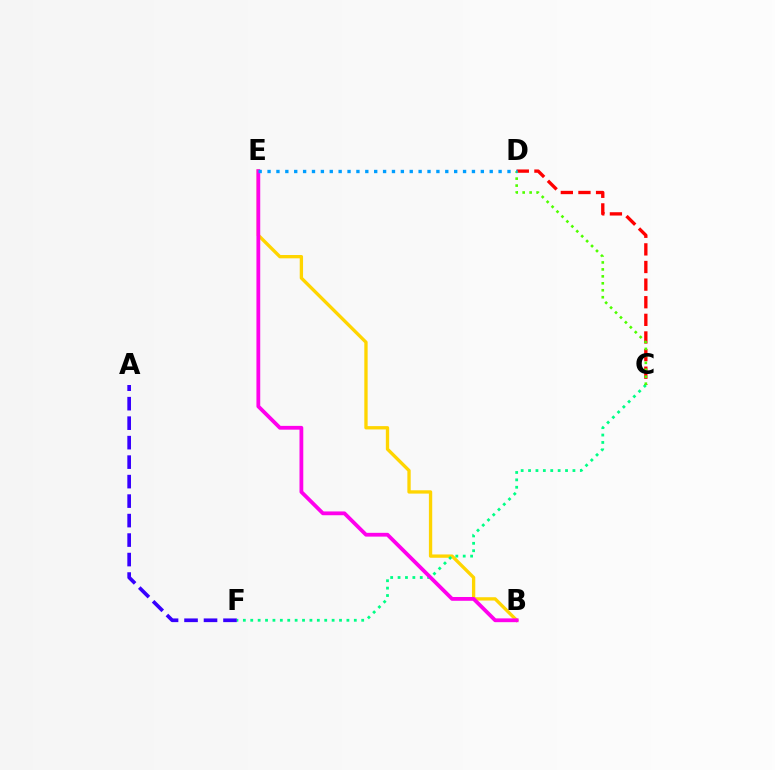{('C', 'D'): [{'color': '#ff0000', 'line_style': 'dashed', 'thickness': 2.39}, {'color': '#4fff00', 'line_style': 'dotted', 'thickness': 1.89}], ('B', 'E'): [{'color': '#ffd500', 'line_style': 'solid', 'thickness': 2.39}, {'color': '#ff00ed', 'line_style': 'solid', 'thickness': 2.73}], ('C', 'F'): [{'color': '#00ff86', 'line_style': 'dotted', 'thickness': 2.01}], ('A', 'F'): [{'color': '#3700ff', 'line_style': 'dashed', 'thickness': 2.65}], ('D', 'E'): [{'color': '#009eff', 'line_style': 'dotted', 'thickness': 2.41}]}